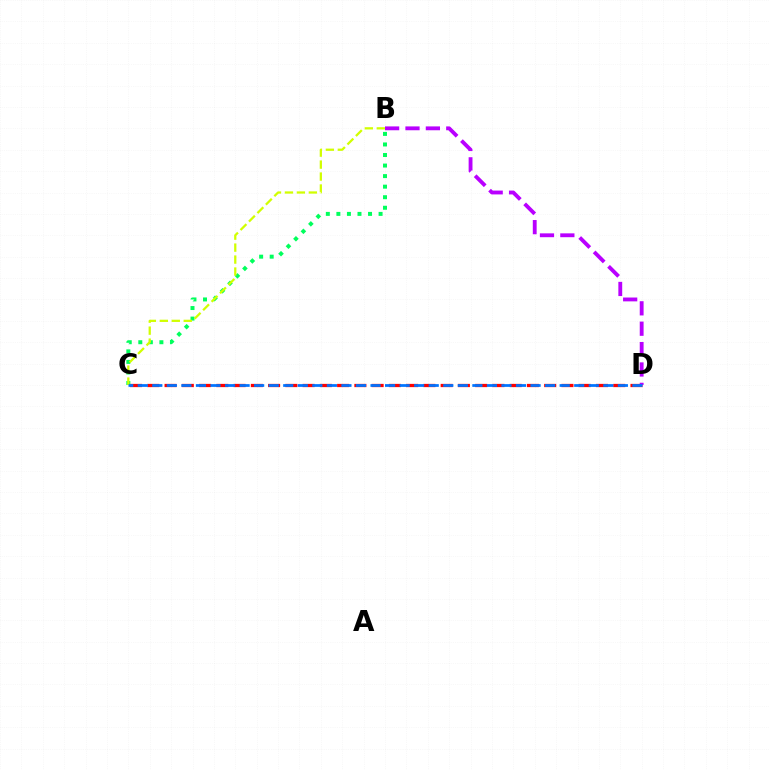{('C', 'D'): [{'color': '#ff0000', 'line_style': 'dashed', 'thickness': 2.34}, {'color': '#0074ff', 'line_style': 'dashed', 'thickness': 1.98}], ('B', 'C'): [{'color': '#00ff5c', 'line_style': 'dotted', 'thickness': 2.87}, {'color': '#d1ff00', 'line_style': 'dashed', 'thickness': 1.62}], ('B', 'D'): [{'color': '#b900ff', 'line_style': 'dashed', 'thickness': 2.77}]}